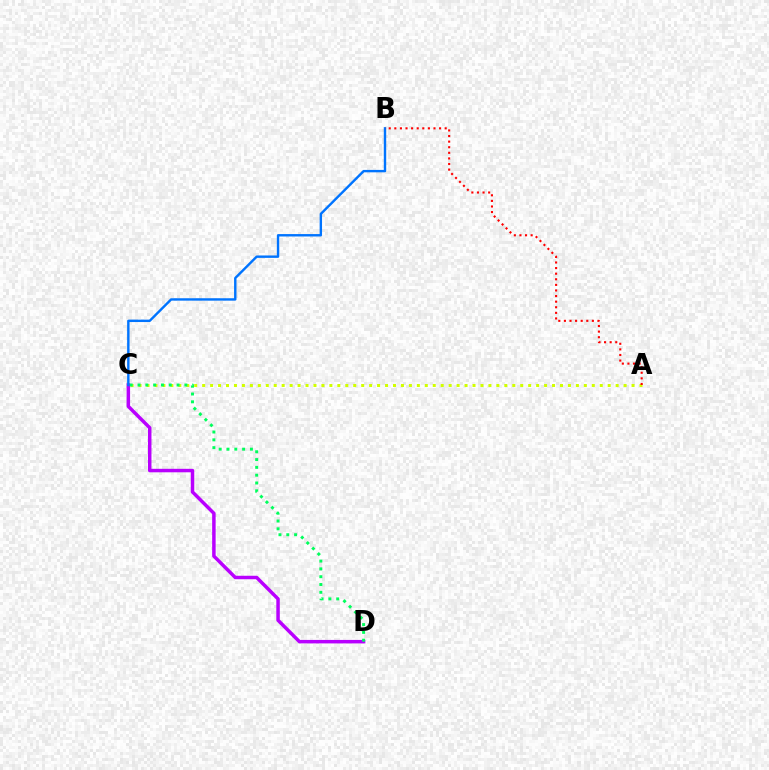{('C', 'D'): [{'color': '#b900ff', 'line_style': 'solid', 'thickness': 2.51}, {'color': '#00ff5c', 'line_style': 'dotted', 'thickness': 2.12}], ('A', 'C'): [{'color': '#d1ff00', 'line_style': 'dotted', 'thickness': 2.16}], ('B', 'C'): [{'color': '#0074ff', 'line_style': 'solid', 'thickness': 1.73}], ('A', 'B'): [{'color': '#ff0000', 'line_style': 'dotted', 'thickness': 1.52}]}